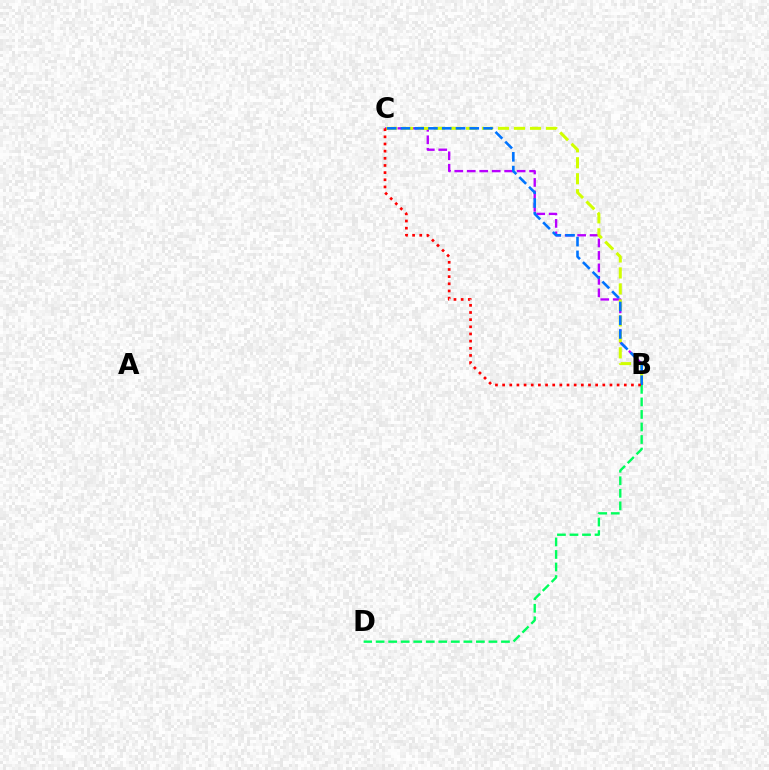{('B', 'C'): [{'color': '#b900ff', 'line_style': 'dashed', 'thickness': 1.69}, {'color': '#d1ff00', 'line_style': 'dashed', 'thickness': 2.17}, {'color': '#0074ff', 'line_style': 'dashed', 'thickness': 1.87}, {'color': '#ff0000', 'line_style': 'dotted', 'thickness': 1.94}], ('B', 'D'): [{'color': '#00ff5c', 'line_style': 'dashed', 'thickness': 1.7}]}